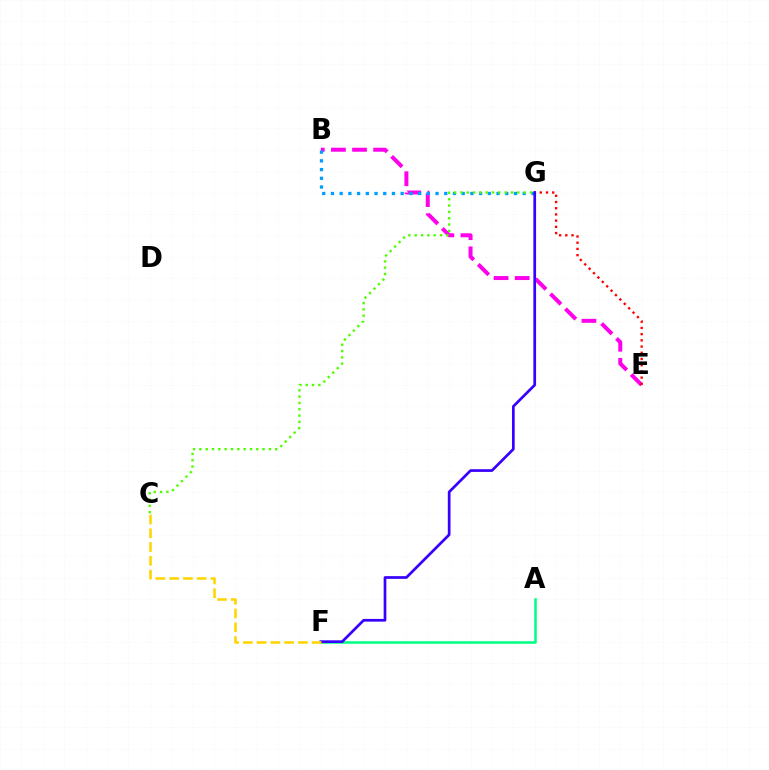{('B', 'E'): [{'color': '#ff00ed', 'line_style': 'dashed', 'thickness': 2.87}], ('B', 'G'): [{'color': '#009eff', 'line_style': 'dotted', 'thickness': 2.37}], ('E', 'G'): [{'color': '#ff0000', 'line_style': 'dotted', 'thickness': 1.69}], ('A', 'F'): [{'color': '#00ff86', 'line_style': 'solid', 'thickness': 1.84}], ('C', 'G'): [{'color': '#4fff00', 'line_style': 'dotted', 'thickness': 1.72}], ('F', 'G'): [{'color': '#3700ff', 'line_style': 'solid', 'thickness': 1.95}], ('C', 'F'): [{'color': '#ffd500', 'line_style': 'dashed', 'thickness': 1.87}]}